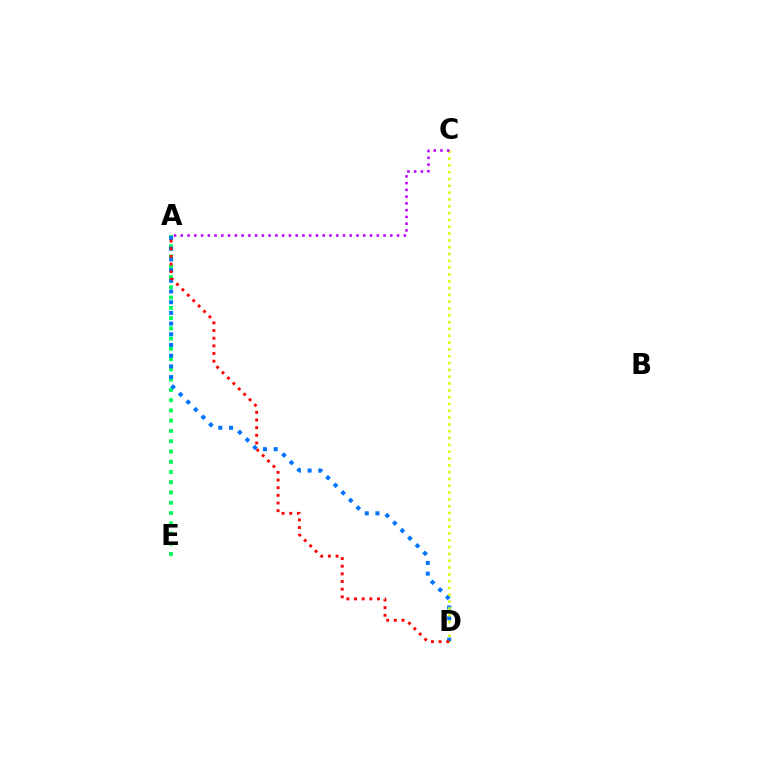{('A', 'E'): [{'color': '#00ff5c', 'line_style': 'dotted', 'thickness': 2.79}], ('A', 'D'): [{'color': '#0074ff', 'line_style': 'dotted', 'thickness': 2.91}, {'color': '#ff0000', 'line_style': 'dotted', 'thickness': 2.08}], ('C', 'D'): [{'color': '#d1ff00', 'line_style': 'dotted', 'thickness': 1.85}], ('A', 'C'): [{'color': '#b900ff', 'line_style': 'dotted', 'thickness': 1.84}]}